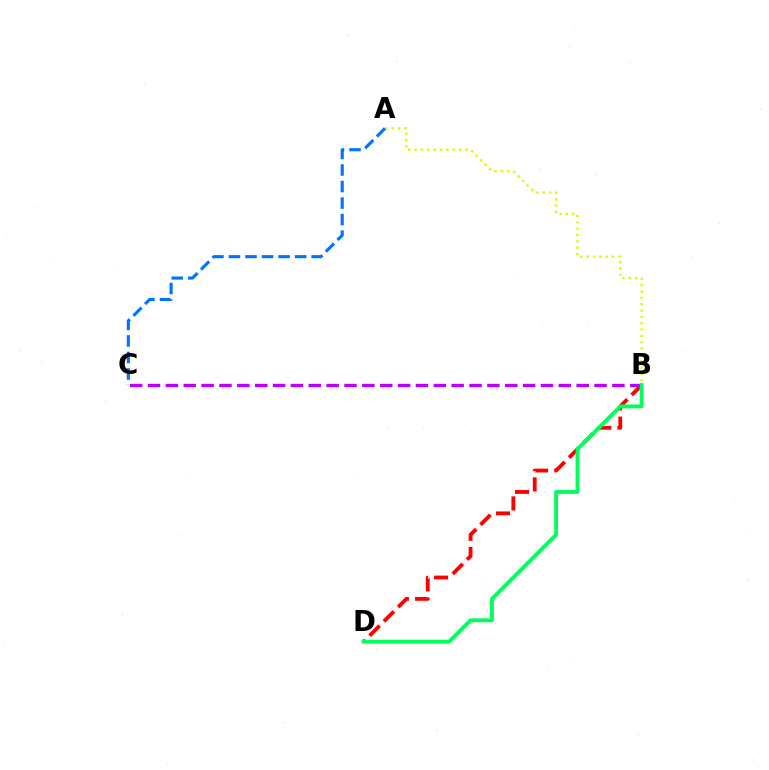{('B', 'D'): [{'color': '#ff0000', 'line_style': 'dashed', 'thickness': 2.75}, {'color': '#00ff5c', 'line_style': 'solid', 'thickness': 2.77}], ('B', 'C'): [{'color': '#b900ff', 'line_style': 'dashed', 'thickness': 2.43}], ('A', 'B'): [{'color': '#d1ff00', 'line_style': 'dotted', 'thickness': 1.72}], ('A', 'C'): [{'color': '#0074ff', 'line_style': 'dashed', 'thickness': 2.25}]}